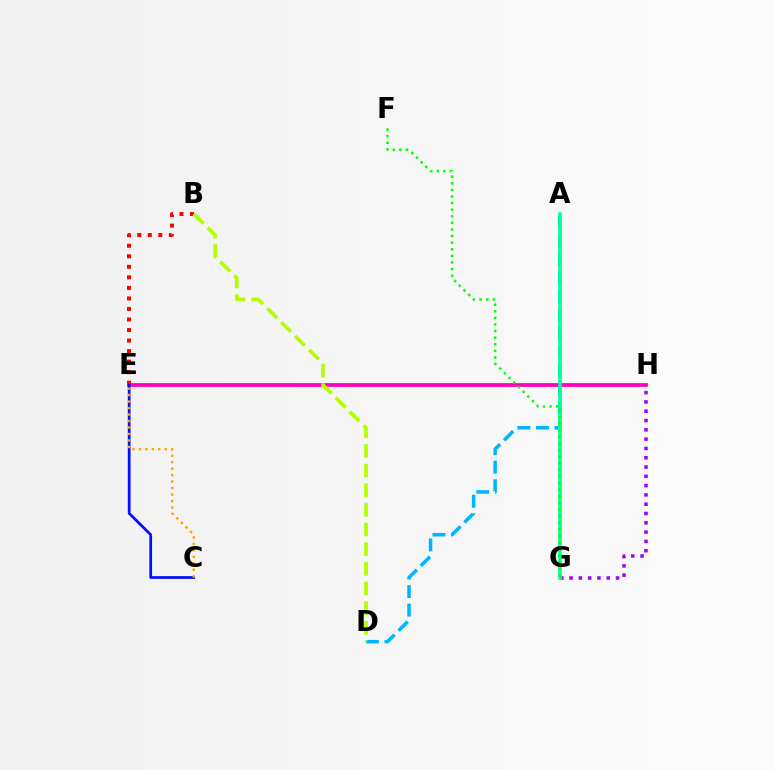{('B', 'E'): [{'color': '#ff0000', 'line_style': 'dotted', 'thickness': 2.86}], ('A', 'D'): [{'color': '#00b5ff', 'line_style': 'dashed', 'thickness': 2.52}], ('E', 'H'): [{'color': '#ff00bd', 'line_style': 'solid', 'thickness': 2.7}], ('G', 'H'): [{'color': '#9b00ff', 'line_style': 'dotted', 'thickness': 2.53}], ('C', 'E'): [{'color': '#0010ff', 'line_style': 'solid', 'thickness': 1.97}, {'color': '#ffa500', 'line_style': 'dotted', 'thickness': 1.76}], ('A', 'G'): [{'color': '#00ff9d', 'line_style': 'solid', 'thickness': 2.57}], ('F', 'G'): [{'color': '#08ff00', 'line_style': 'dotted', 'thickness': 1.79}], ('B', 'D'): [{'color': '#b3ff00', 'line_style': 'dashed', 'thickness': 2.67}]}